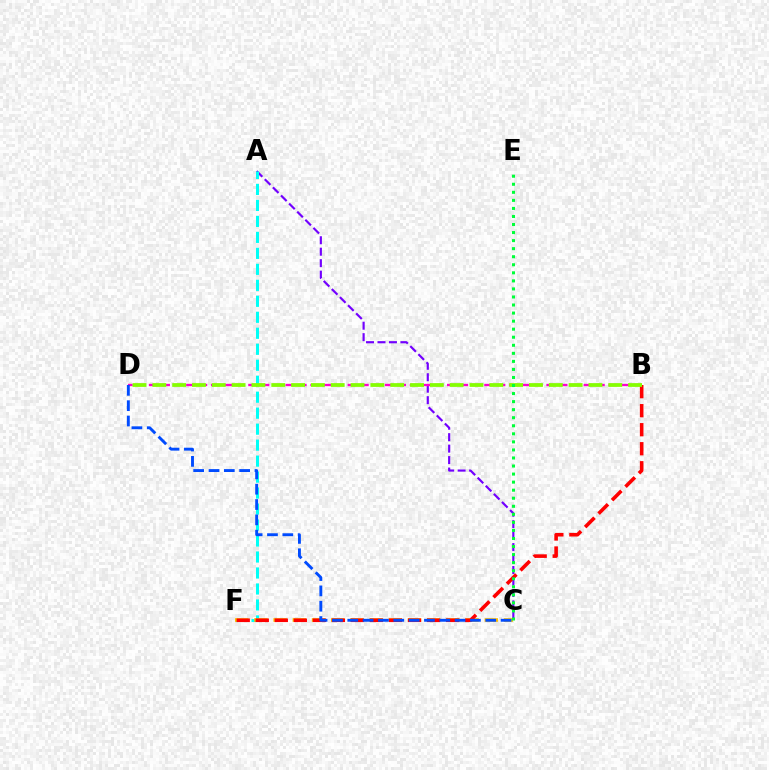{('A', 'C'): [{'color': '#7200ff', 'line_style': 'dashed', 'thickness': 1.56}], ('A', 'F'): [{'color': '#00fff6', 'line_style': 'dashed', 'thickness': 2.17}], ('C', 'F'): [{'color': '#ffbd00', 'line_style': 'dashed', 'thickness': 2.61}], ('B', 'D'): [{'color': '#ff00cf', 'line_style': 'dashed', 'thickness': 1.69}, {'color': '#84ff00', 'line_style': 'dashed', 'thickness': 2.69}], ('B', 'F'): [{'color': '#ff0000', 'line_style': 'dashed', 'thickness': 2.59}], ('C', 'D'): [{'color': '#004bff', 'line_style': 'dashed', 'thickness': 2.08}], ('C', 'E'): [{'color': '#00ff39', 'line_style': 'dotted', 'thickness': 2.19}]}